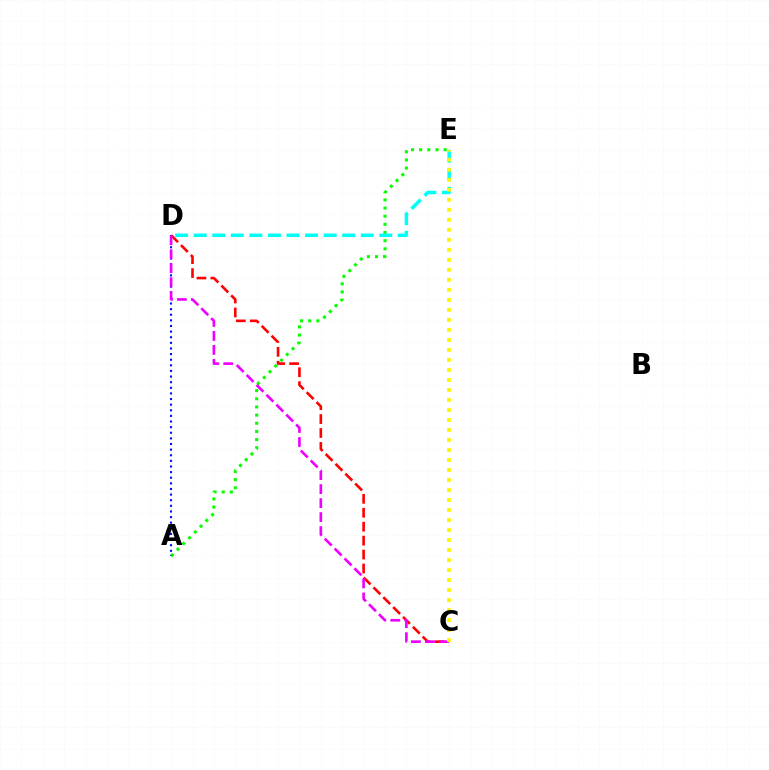{('A', 'E'): [{'color': '#08ff00', 'line_style': 'dotted', 'thickness': 2.21}], ('D', 'E'): [{'color': '#00fff6', 'line_style': 'dashed', 'thickness': 2.52}], ('C', 'D'): [{'color': '#ff0000', 'line_style': 'dashed', 'thickness': 1.89}, {'color': '#ee00ff', 'line_style': 'dashed', 'thickness': 1.9}], ('A', 'D'): [{'color': '#0010ff', 'line_style': 'dotted', 'thickness': 1.53}], ('C', 'E'): [{'color': '#fcf500', 'line_style': 'dotted', 'thickness': 2.72}]}